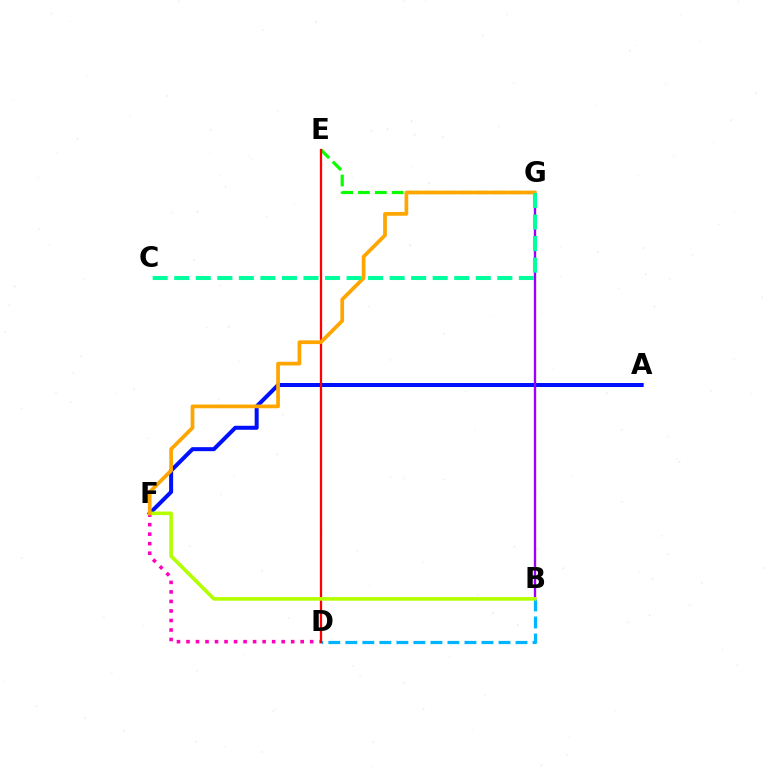{('E', 'G'): [{'color': '#08ff00', 'line_style': 'dashed', 'thickness': 2.29}], ('A', 'F'): [{'color': '#0010ff', 'line_style': 'solid', 'thickness': 2.89}], ('B', 'D'): [{'color': '#00b5ff', 'line_style': 'dashed', 'thickness': 2.31}], ('B', 'G'): [{'color': '#9b00ff', 'line_style': 'solid', 'thickness': 1.7}], ('D', 'F'): [{'color': '#ff00bd', 'line_style': 'dotted', 'thickness': 2.59}], ('D', 'E'): [{'color': '#ff0000', 'line_style': 'solid', 'thickness': 1.63}], ('B', 'F'): [{'color': '#b3ff00', 'line_style': 'solid', 'thickness': 2.6}], ('F', 'G'): [{'color': '#ffa500', 'line_style': 'solid', 'thickness': 2.67}], ('C', 'G'): [{'color': '#00ff9d', 'line_style': 'dashed', 'thickness': 2.93}]}